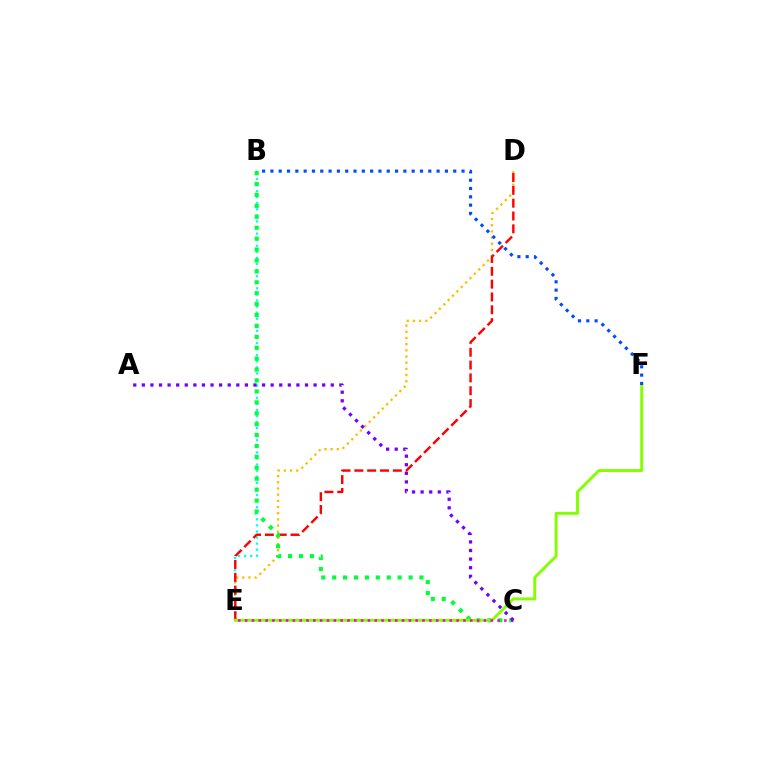{('B', 'E'): [{'color': '#00fff6', 'line_style': 'dotted', 'thickness': 1.65}], ('D', 'E'): [{'color': '#ffbd00', 'line_style': 'dotted', 'thickness': 1.68}, {'color': '#ff0000', 'line_style': 'dashed', 'thickness': 1.74}], ('B', 'C'): [{'color': '#00ff39', 'line_style': 'dotted', 'thickness': 2.97}], ('E', 'F'): [{'color': '#84ff00', 'line_style': 'solid', 'thickness': 2.1}], ('C', 'E'): [{'color': '#ff00cf', 'line_style': 'dotted', 'thickness': 1.85}], ('A', 'C'): [{'color': '#7200ff', 'line_style': 'dotted', 'thickness': 2.33}], ('B', 'F'): [{'color': '#004bff', 'line_style': 'dotted', 'thickness': 2.26}]}